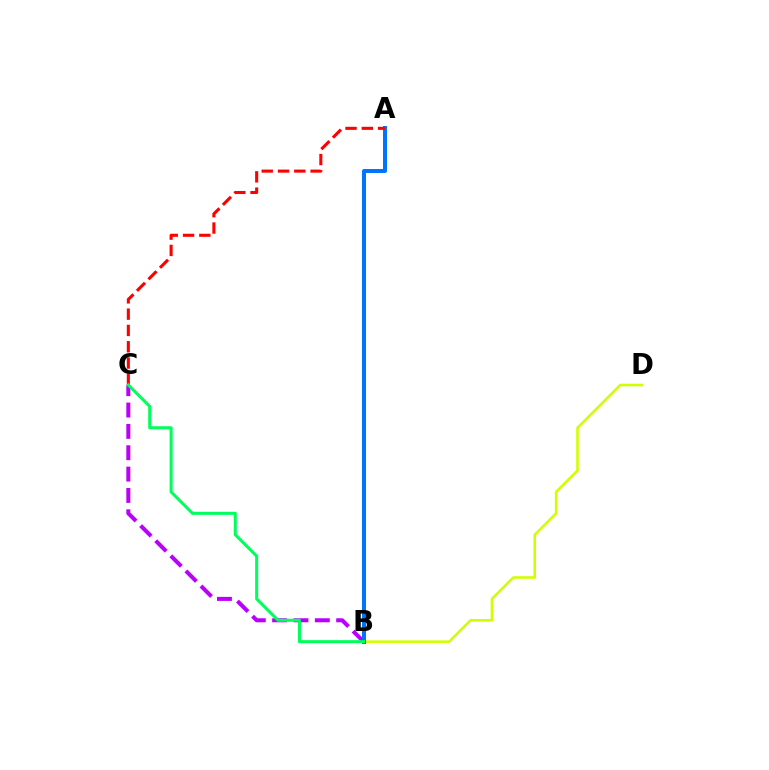{('B', 'C'): [{'color': '#b900ff', 'line_style': 'dashed', 'thickness': 2.9}, {'color': '#00ff5c', 'line_style': 'solid', 'thickness': 2.19}], ('B', 'D'): [{'color': '#d1ff00', 'line_style': 'solid', 'thickness': 1.85}], ('A', 'B'): [{'color': '#0074ff', 'line_style': 'solid', 'thickness': 2.87}], ('A', 'C'): [{'color': '#ff0000', 'line_style': 'dashed', 'thickness': 2.21}]}